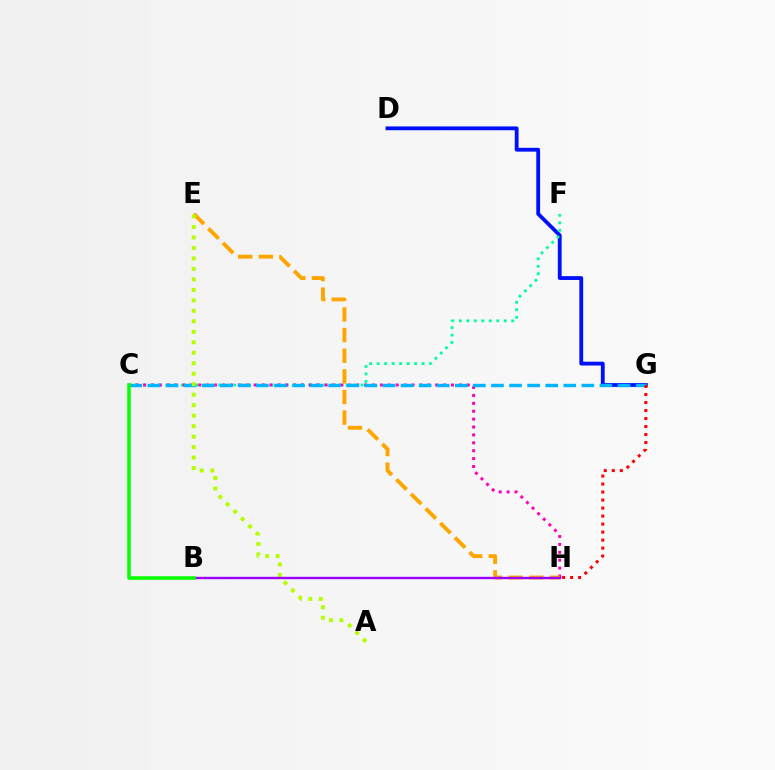{('D', 'G'): [{'color': '#0010ff', 'line_style': 'solid', 'thickness': 2.75}], ('C', 'F'): [{'color': '#00ff9d', 'line_style': 'dotted', 'thickness': 2.04}], ('C', 'H'): [{'color': '#ff00bd', 'line_style': 'dotted', 'thickness': 2.15}], ('C', 'G'): [{'color': '#00b5ff', 'line_style': 'dashed', 'thickness': 2.46}], ('E', 'H'): [{'color': '#ffa500', 'line_style': 'dashed', 'thickness': 2.8}], ('G', 'H'): [{'color': '#ff0000', 'line_style': 'dotted', 'thickness': 2.17}], ('A', 'E'): [{'color': '#b3ff00', 'line_style': 'dotted', 'thickness': 2.85}], ('B', 'H'): [{'color': '#9b00ff', 'line_style': 'solid', 'thickness': 1.72}], ('B', 'C'): [{'color': '#08ff00', 'line_style': 'solid', 'thickness': 2.56}]}